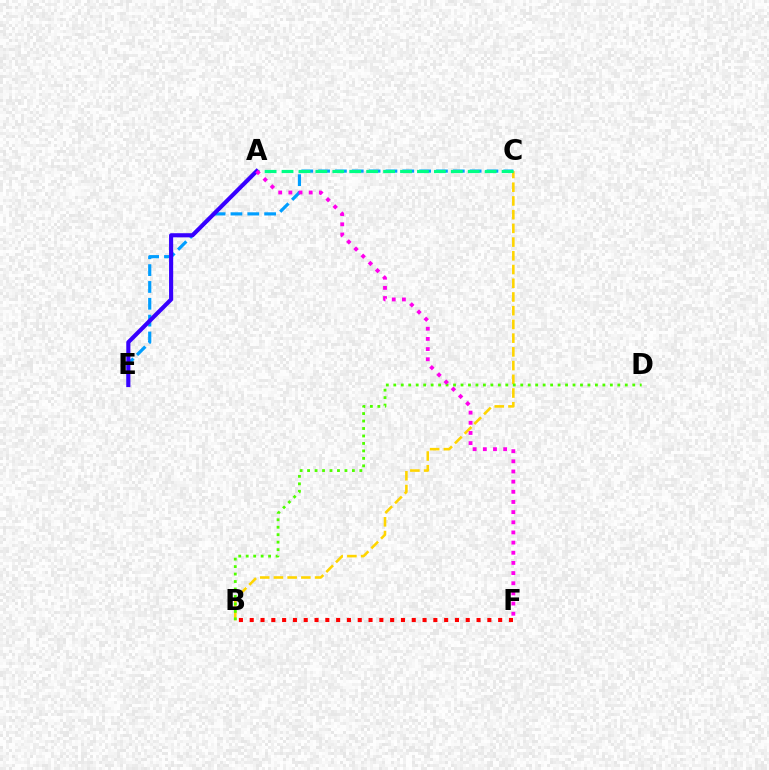{('B', 'C'): [{'color': '#ffd500', 'line_style': 'dashed', 'thickness': 1.86}], ('B', 'D'): [{'color': '#4fff00', 'line_style': 'dotted', 'thickness': 2.03}], ('C', 'E'): [{'color': '#009eff', 'line_style': 'dashed', 'thickness': 2.29}], ('A', 'C'): [{'color': '#00ff86', 'line_style': 'dashed', 'thickness': 2.3}], ('A', 'E'): [{'color': '#3700ff', 'line_style': 'solid', 'thickness': 2.97}], ('A', 'F'): [{'color': '#ff00ed', 'line_style': 'dotted', 'thickness': 2.76}], ('B', 'F'): [{'color': '#ff0000', 'line_style': 'dotted', 'thickness': 2.93}]}